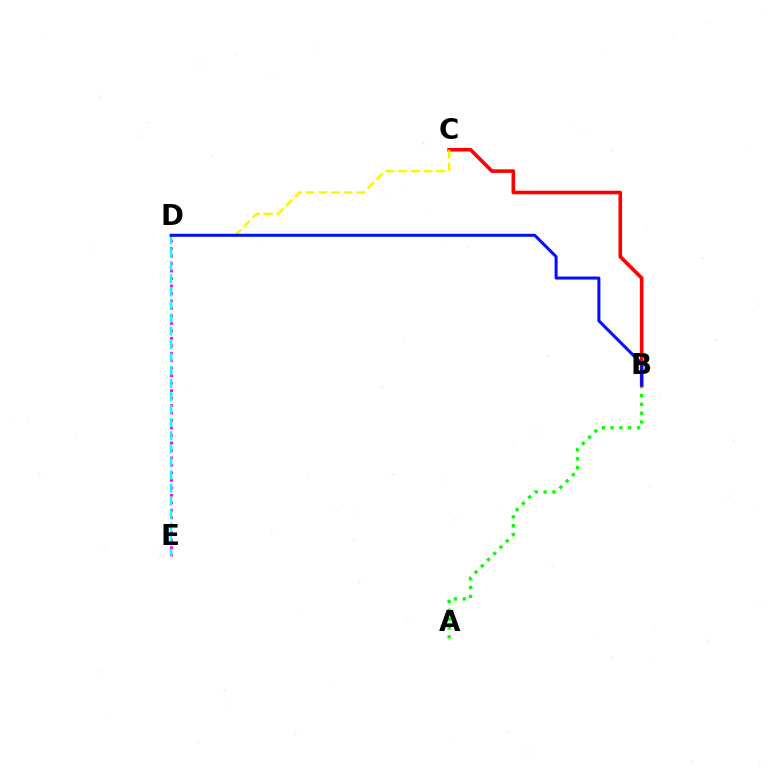{('A', 'B'): [{'color': '#08ff00', 'line_style': 'dotted', 'thickness': 2.4}], ('D', 'E'): [{'color': '#ee00ff', 'line_style': 'dotted', 'thickness': 2.03}, {'color': '#00fff6', 'line_style': 'dashed', 'thickness': 1.78}], ('B', 'C'): [{'color': '#ff0000', 'line_style': 'solid', 'thickness': 2.6}], ('C', 'D'): [{'color': '#fcf500', 'line_style': 'dashed', 'thickness': 1.72}], ('B', 'D'): [{'color': '#0010ff', 'line_style': 'solid', 'thickness': 2.17}]}